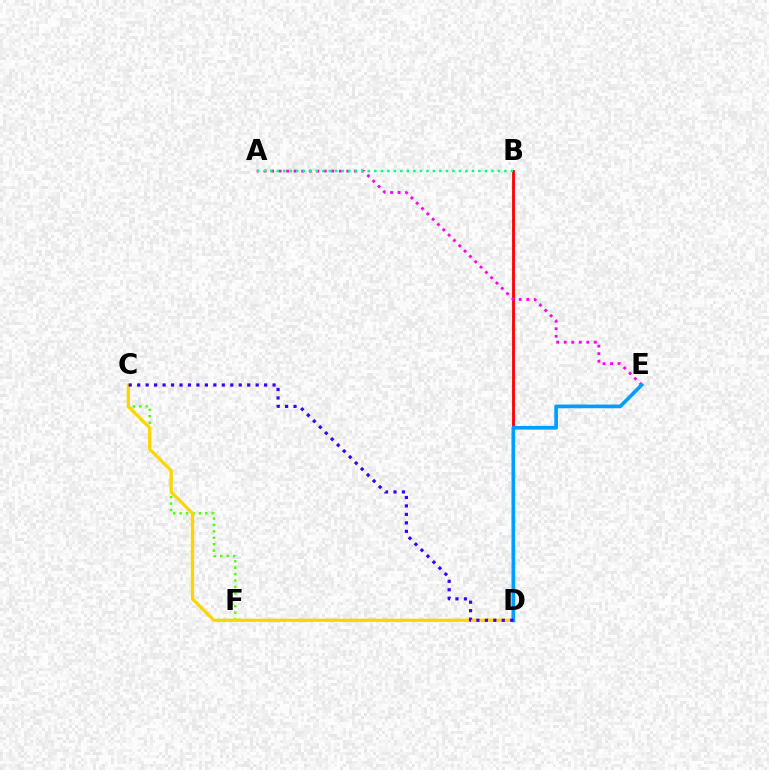{('B', 'D'): [{'color': '#ff0000', 'line_style': 'solid', 'thickness': 2.04}], ('C', 'F'): [{'color': '#4fff00', 'line_style': 'dotted', 'thickness': 1.74}], ('C', 'D'): [{'color': '#ffd500', 'line_style': 'solid', 'thickness': 2.35}, {'color': '#3700ff', 'line_style': 'dotted', 'thickness': 2.3}], ('A', 'E'): [{'color': '#ff00ed', 'line_style': 'dotted', 'thickness': 2.04}], ('D', 'E'): [{'color': '#009eff', 'line_style': 'solid', 'thickness': 2.65}], ('A', 'B'): [{'color': '#00ff86', 'line_style': 'dotted', 'thickness': 1.77}]}